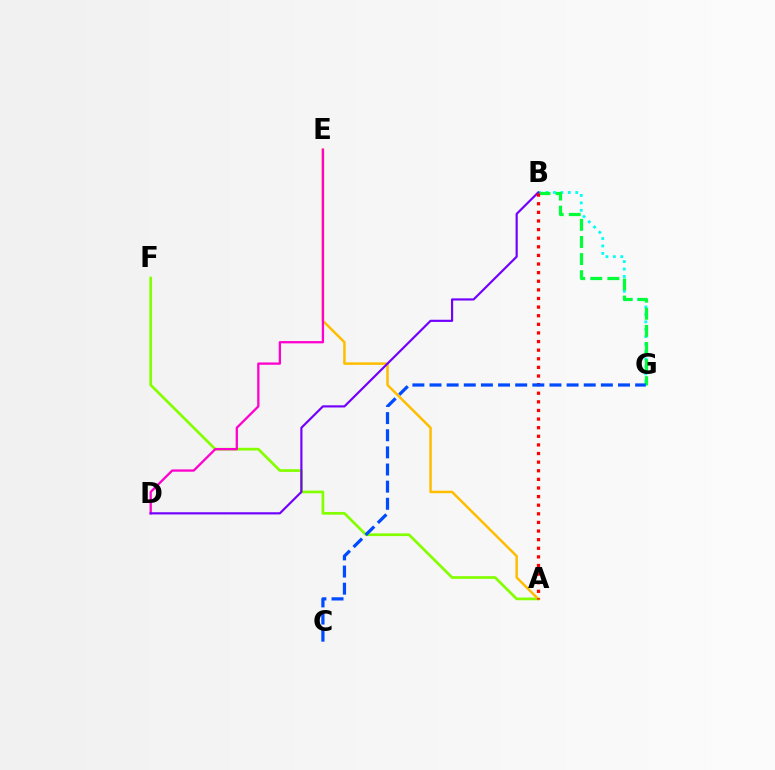{('B', 'G'): [{'color': '#00fff6', 'line_style': 'dotted', 'thickness': 2.02}, {'color': '#00ff39', 'line_style': 'dashed', 'thickness': 2.32}], ('A', 'F'): [{'color': '#84ff00', 'line_style': 'solid', 'thickness': 1.96}], ('A', 'E'): [{'color': '#ffbd00', 'line_style': 'solid', 'thickness': 1.79}], ('D', 'E'): [{'color': '#ff00cf', 'line_style': 'solid', 'thickness': 1.65}], ('B', 'D'): [{'color': '#7200ff', 'line_style': 'solid', 'thickness': 1.56}], ('A', 'B'): [{'color': '#ff0000', 'line_style': 'dotted', 'thickness': 2.34}], ('C', 'G'): [{'color': '#004bff', 'line_style': 'dashed', 'thickness': 2.33}]}